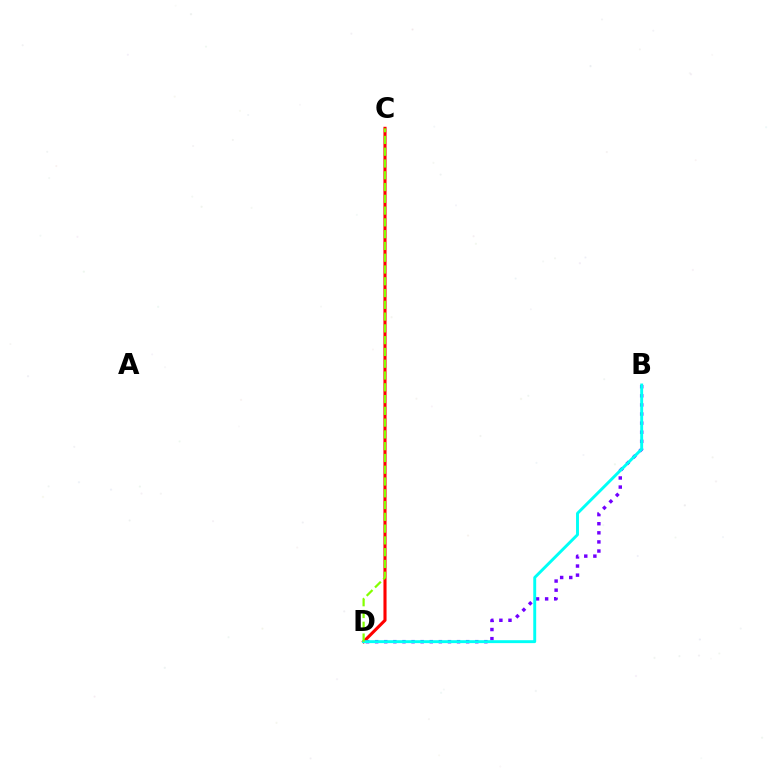{('B', 'D'): [{'color': '#7200ff', 'line_style': 'dotted', 'thickness': 2.47}, {'color': '#00fff6', 'line_style': 'solid', 'thickness': 2.1}], ('C', 'D'): [{'color': '#ff0000', 'line_style': 'solid', 'thickness': 2.23}, {'color': '#84ff00', 'line_style': 'dashed', 'thickness': 1.6}]}